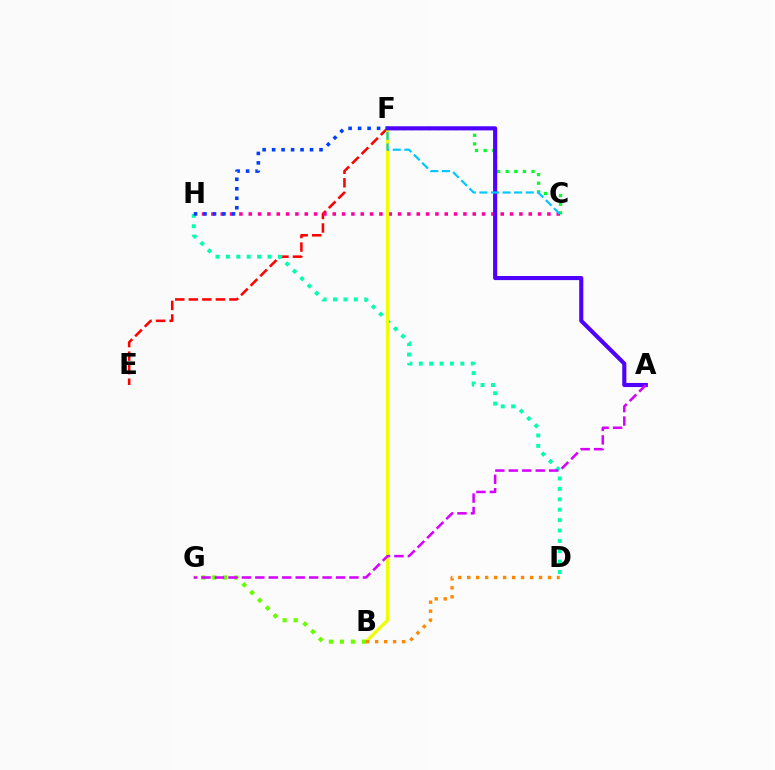{('E', 'F'): [{'color': '#ff0000', 'line_style': 'dashed', 'thickness': 1.84}], ('C', 'F'): [{'color': '#00ff27', 'line_style': 'dotted', 'thickness': 2.34}, {'color': '#00c7ff', 'line_style': 'dashed', 'thickness': 1.57}], ('C', 'H'): [{'color': '#ff00a0', 'line_style': 'dotted', 'thickness': 2.54}], ('D', 'H'): [{'color': '#00ffaf', 'line_style': 'dotted', 'thickness': 2.82}], ('B', 'F'): [{'color': '#eeff00', 'line_style': 'solid', 'thickness': 2.33}], ('A', 'F'): [{'color': '#4f00ff', 'line_style': 'solid', 'thickness': 2.96}], ('B', 'G'): [{'color': '#66ff00', 'line_style': 'dotted', 'thickness': 2.99}], ('B', 'D'): [{'color': '#ff8800', 'line_style': 'dotted', 'thickness': 2.44}], ('A', 'G'): [{'color': '#d600ff', 'line_style': 'dashed', 'thickness': 1.83}], ('F', 'H'): [{'color': '#003fff', 'line_style': 'dotted', 'thickness': 2.58}]}